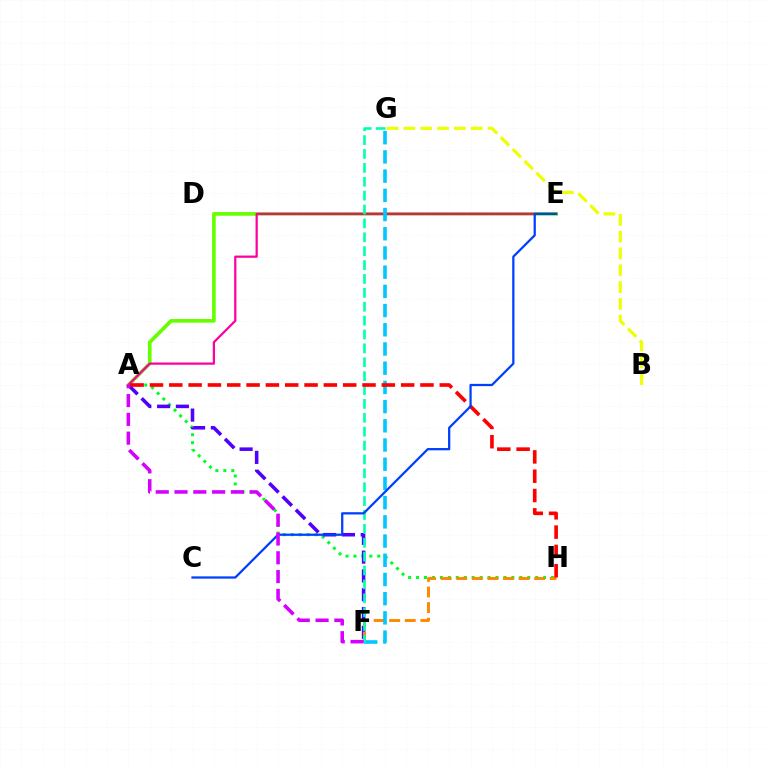{('A', 'E'): [{'color': '#66ff00', 'line_style': 'solid', 'thickness': 2.63}, {'color': '#ff00a0', 'line_style': 'solid', 'thickness': 1.61}], ('B', 'G'): [{'color': '#eeff00', 'line_style': 'dashed', 'thickness': 2.28}], ('A', 'H'): [{'color': '#00ff27', 'line_style': 'dotted', 'thickness': 2.16}, {'color': '#ff0000', 'line_style': 'dashed', 'thickness': 2.62}], ('A', 'F'): [{'color': '#4f00ff', 'line_style': 'dashed', 'thickness': 2.55}, {'color': '#d600ff', 'line_style': 'dashed', 'thickness': 2.55}], ('F', 'H'): [{'color': '#ff8800', 'line_style': 'dashed', 'thickness': 2.12}], ('F', 'G'): [{'color': '#00c7ff', 'line_style': 'dashed', 'thickness': 2.61}, {'color': '#00ffaf', 'line_style': 'dashed', 'thickness': 1.89}], ('C', 'E'): [{'color': '#003fff', 'line_style': 'solid', 'thickness': 1.62}]}